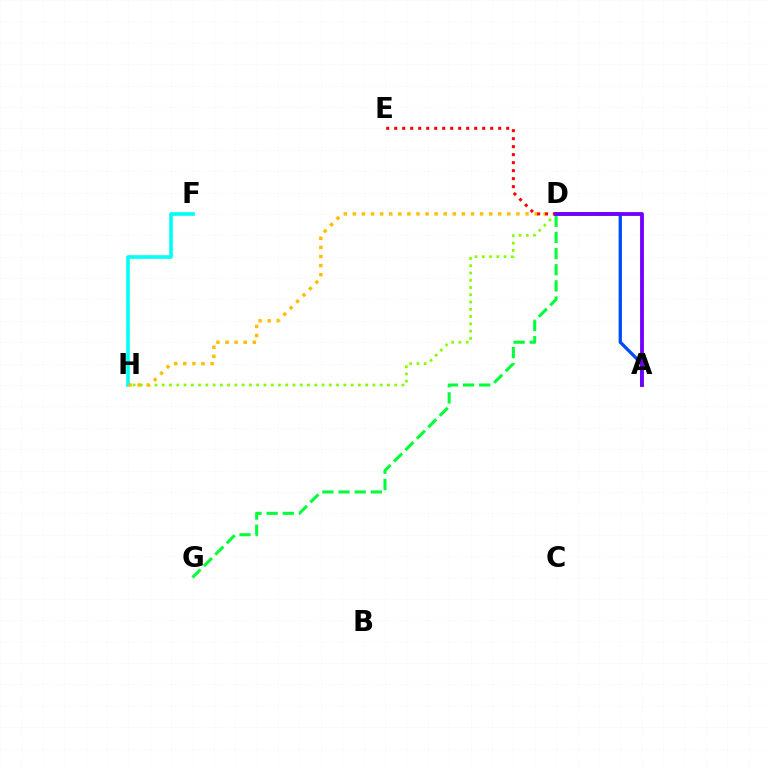{('A', 'D'): [{'color': '#004bff', 'line_style': 'solid', 'thickness': 2.38}, {'color': '#ff00cf', 'line_style': 'dashed', 'thickness': 1.73}, {'color': '#7200ff', 'line_style': 'solid', 'thickness': 2.74}], ('D', 'H'): [{'color': '#84ff00', 'line_style': 'dotted', 'thickness': 1.97}, {'color': '#ffbd00', 'line_style': 'dotted', 'thickness': 2.47}], ('F', 'H'): [{'color': '#00fff6', 'line_style': 'solid', 'thickness': 2.61}], ('D', 'E'): [{'color': '#ff0000', 'line_style': 'dotted', 'thickness': 2.17}], ('D', 'G'): [{'color': '#00ff39', 'line_style': 'dashed', 'thickness': 2.19}]}